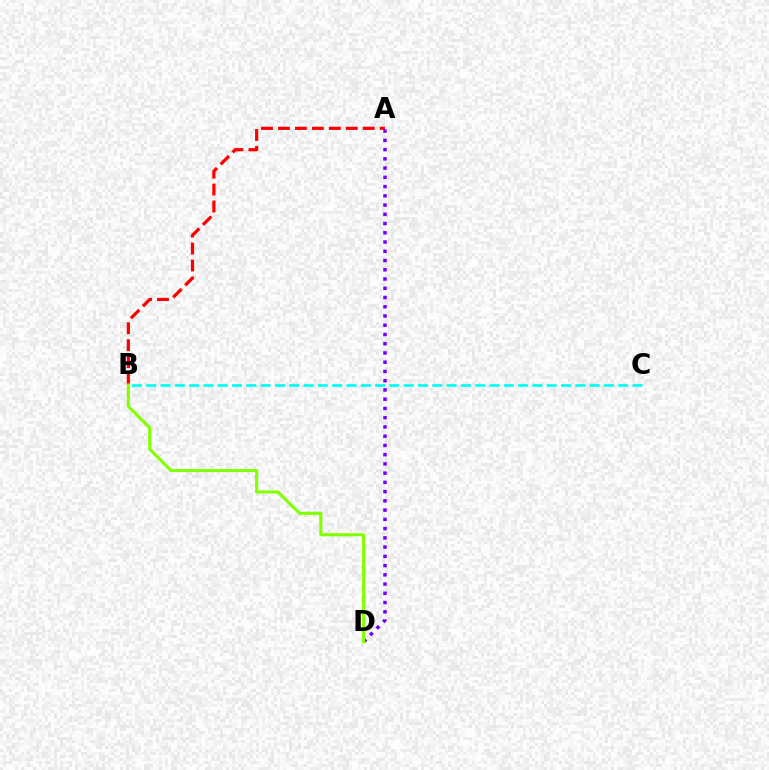{('B', 'C'): [{'color': '#00fff6', 'line_style': 'dashed', 'thickness': 1.94}], ('A', 'B'): [{'color': '#ff0000', 'line_style': 'dashed', 'thickness': 2.3}], ('A', 'D'): [{'color': '#7200ff', 'line_style': 'dotted', 'thickness': 2.51}], ('B', 'D'): [{'color': '#84ff00', 'line_style': 'solid', 'thickness': 2.22}]}